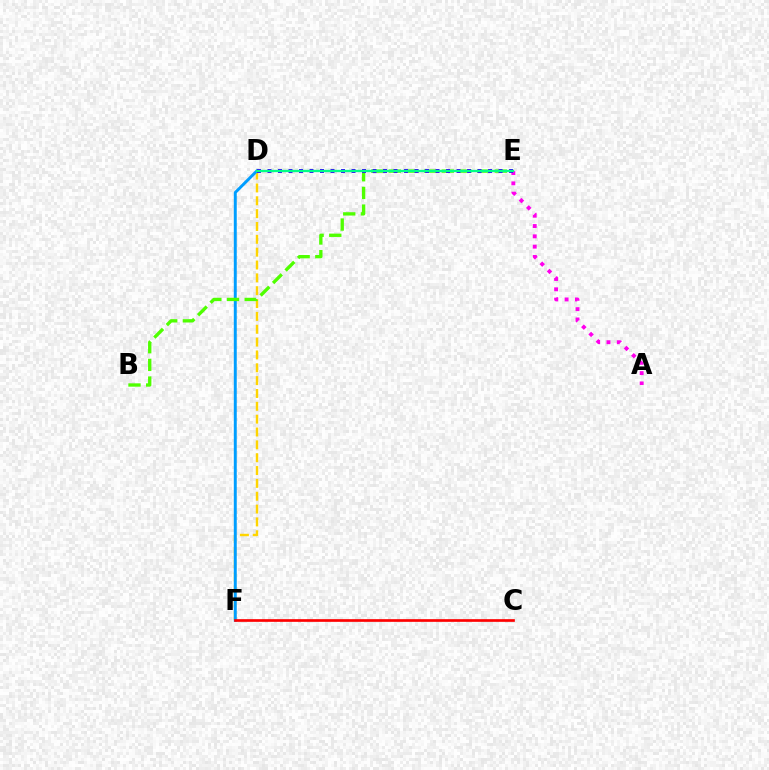{('D', 'F'): [{'color': '#ffd500', 'line_style': 'dashed', 'thickness': 1.74}, {'color': '#009eff', 'line_style': 'solid', 'thickness': 2.12}], ('B', 'E'): [{'color': '#4fff00', 'line_style': 'dashed', 'thickness': 2.4}], ('A', 'E'): [{'color': '#ff00ed', 'line_style': 'dotted', 'thickness': 2.8}], ('D', 'E'): [{'color': '#3700ff', 'line_style': 'dotted', 'thickness': 2.85}, {'color': '#00ff86', 'line_style': 'solid', 'thickness': 1.68}], ('C', 'F'): [{'color': '#ff0000', 'line_style': 'solid', 'thickness': 1.93}]}